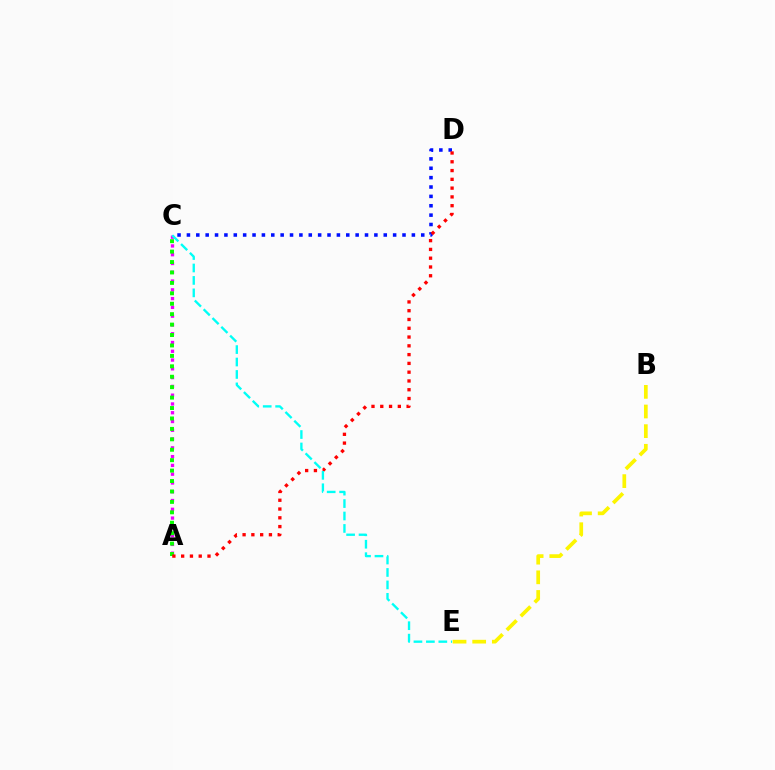{('A', 'C'): [{'color': '#ee00ff', 'line_style': 'dotted', 'thickness': 2.39}, {'color': '#08ff00', 'line_style': 'dotted', 'thickness': 2.83}], ('C', 'D'): [{'color': '#0010ff', 'line_style': 'dotted', 'thickness': 2.55}], ('A', 'D'): [{'color': '#ff0000', 'line_style': 'dotted', 'thickness': 2.39}], ('B', 'E'): [{'color': '#fcf500', 'line_style': 'dashed', 'thickness': 2.67}], ('C', 'E'): [{'color': '#00fff6', 'line_style': 'dashed', 'thickness': 1.69}]}